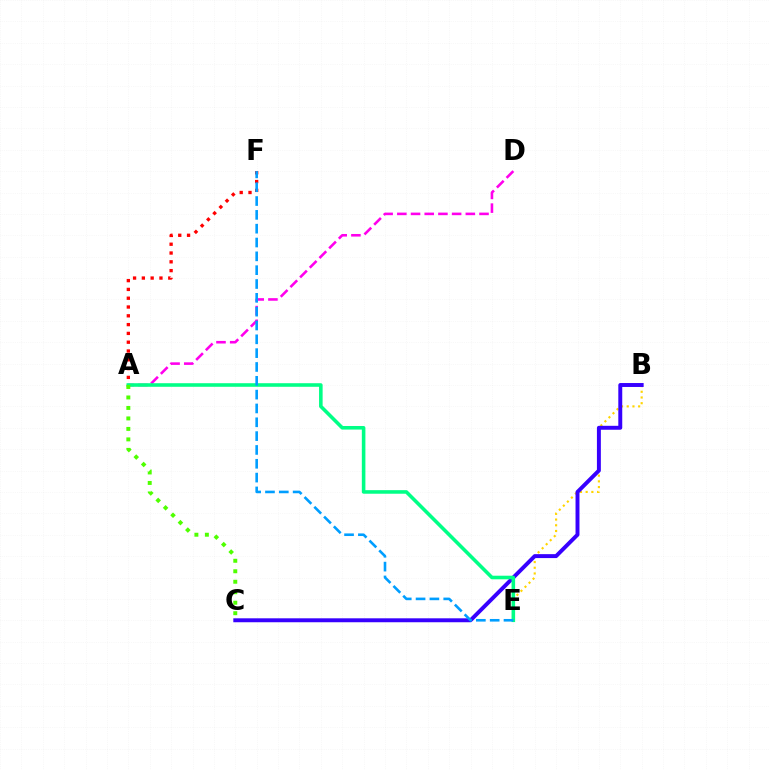{('A', 'D'): [{'color': '#ff00ed', 'line_style': 'dashed', 'thickness': 1.86}], ('B', 'E'): [{'color': '#ffd500', 'line_style': 'dotted', 'thickness': 1.55}], ('B', 'C'): [{'color': '#3700ff', 'line_style': 'solid', 'thickness': 2.84}], ('A', 'F'): [{'color': '#ff0000', 'line_style': 'dotted', 'thickness': 2.39}], ('A', 'E'): [{'color': '#00ff86', 'line_style': 'solid', 'thickness': 2.57}], ('A', 'C'): [{'color': '#4fff00', 'line_style': 'dotted', 'thickness': 2.85}], ('E', 'F'): [{'color': '#009eff', 'line_style': 'dashed', 'thickness': 1.88}]}